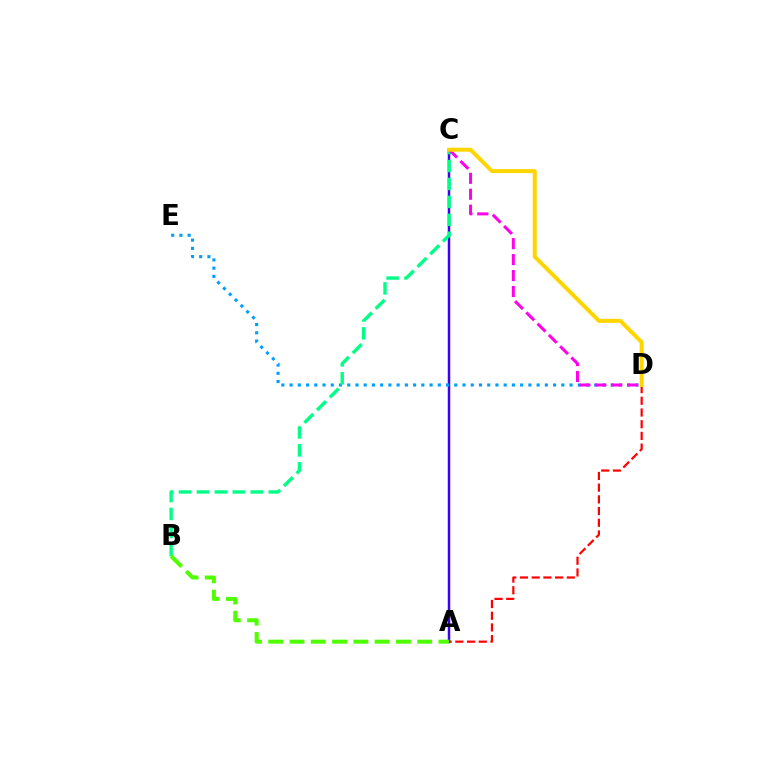{('A', 'C'): [{'color': '#3700ff', 'line_style': 'solid', 'thickness': 1.79}], ('D', 'E'): [{'color': '#009eff', 'line_style': 'dotted', 'thickness': 2.24}], ('B', 'C'): [{'color': '#00ff86', 'line_style': 'dashed', 'thickness': 2.44}], ('C', 'D'): [{'color': '#ff00ed', 'line_style': 'dashed', 'thickness': 2.17}, {'color': '#ffd500', 'line_style': 'solid', 'thickness': 2.88}], ('A', 'B'): [{'color': '#4fff00', 'line_style': 'dashed', 'thickness': 2.89}], ('A', 'D'): [{'color': '#ff0000', 'line_style': 'dashed', 'thickness': 1.59}]}